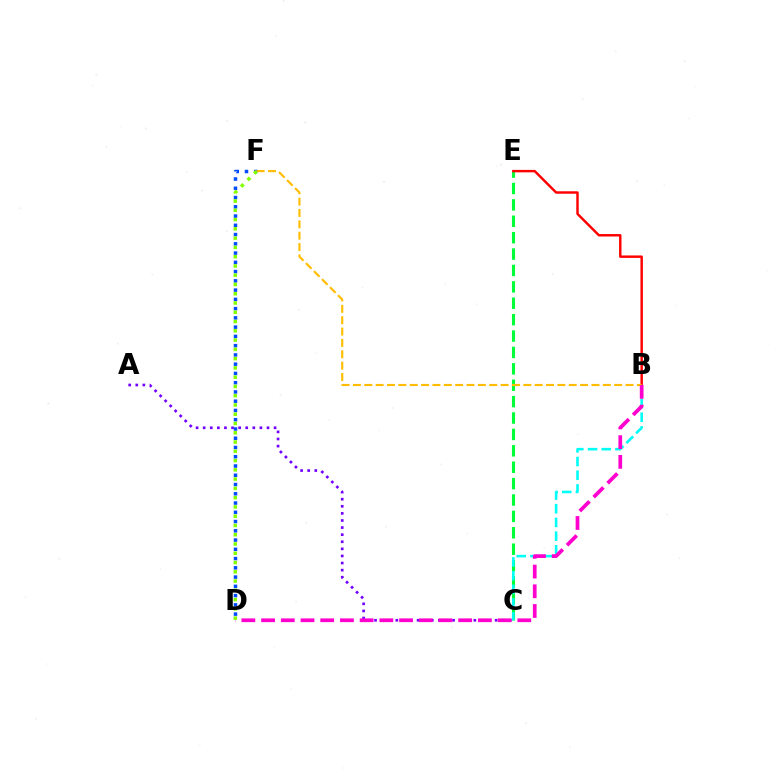{('A', 'C'): [{'color': '#7200ff', 'line_style': 'dotted', 'thickness': 1.93}], ('D', 'F'): [{'color': '#004bff', 'line_style': 'dotted', 'thickness': 2.52}, {'color': '#84ff00', 'line_style': 'dotted', 'thickness': 2.52}], ('C', 'E'): [{'color': '#00ff39', 'line_style': 'dashed', 'thickness': 2.23}], ('B', 'C'): [{'color': '#00fff6', 'line_style': 'dashed', 'thickness': 1.86}], ('B', 'E'): [{'color': '#ff0000', 'line_style': 'solid', 'thickness': 1.76}], ('B', 'F'): [{'color': '#ffbd00', 'line_style': 'dashed', 'thickness': 1.54}], ('B', 'D'): [{'color': '#ff00cf', 'line_style': 'dashed', 'thickness': 2.68}]}